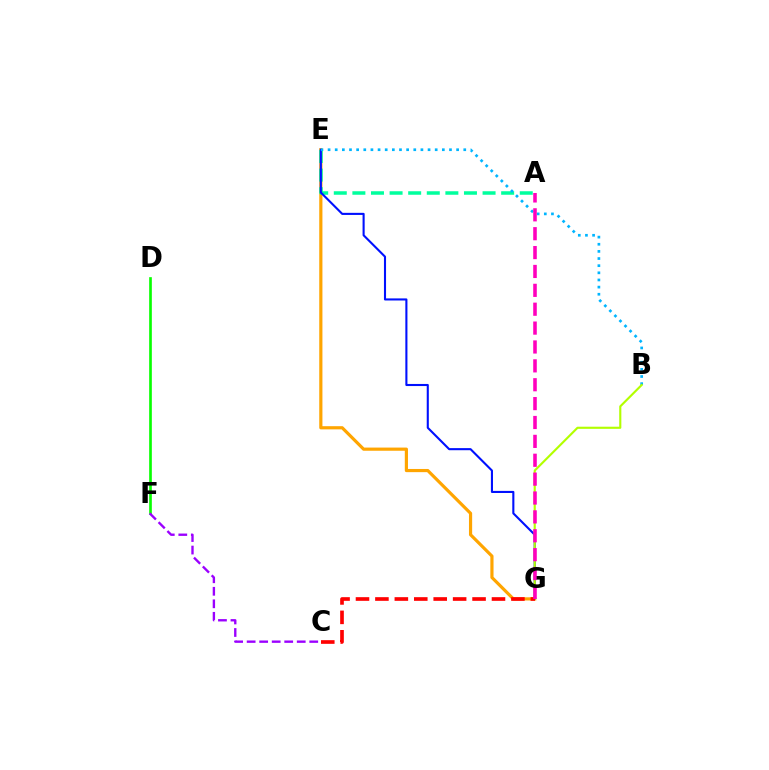{('E', 'G'): [{'color': '#ffa500', 'line_style': 'solid', 'thickness': 2.29}, {'color': '#0010ff', 'line_style': 'solid', 'thickness': 1.51}], ('D', 'F'): [{'color': '#08ff00', 'line_style': 'solid', 'thickness': 1.91}], ('A', 'E'): [{'color': '#00ff9d', 'line_style': 'dashed', 'thickness': 2.53}], ('B', 'E'): [{'color': '#00b5ff', 'line_style': 'dotted', 'thickness': 1.94}], ('B', 'G'): [{'color': '#b3ff00', 'line_style': 'solid', 'thickness': 1.54}], ('C', 'F'): [{'color': '#9b00ff', 'line_style': 'dashed', 'thickness': 1.7}], ('C', 'G'): [{'color': '#ff0000', 'line_style': 'dashed', 'thickness': 2.64}], ('A', 'G'): [{'color': '#ff00bd', 'line_style': 'dashed', 'thickness': 2.56}]}